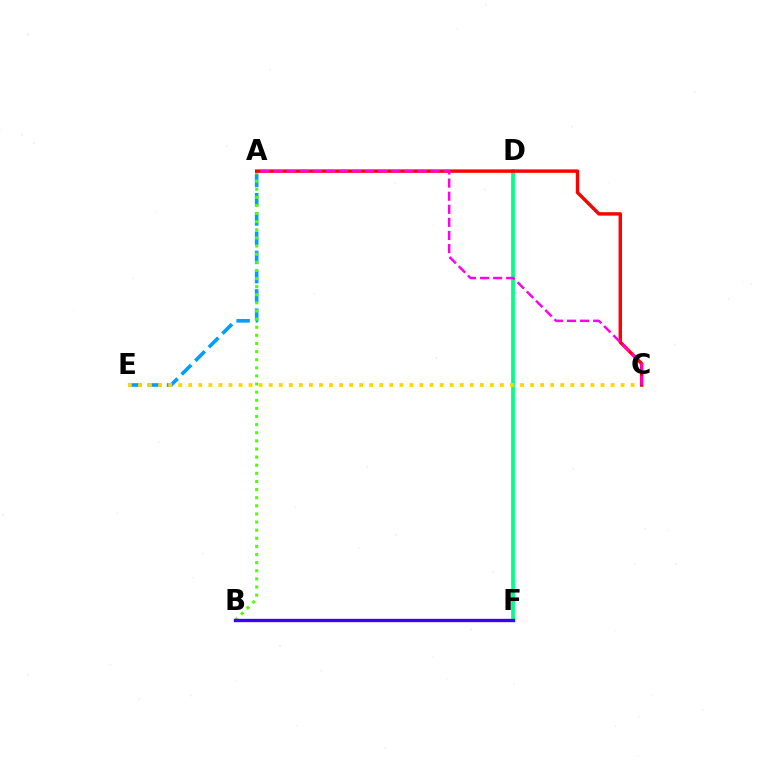{('D', 'F'): [{'color': '#00ff86', 'line_style': 'solid', 'thickness': 2.7}], ('A', 'E'): [{'color': '#009eff', 'line_style': 'dashed', 'thickness': 2.61}], ('C', 'E'): [{'color': '#ffd500', 'line_style': 'dotted', 'thickness': 2.73}], ('A', 'B'): [{'color': '#4fff00', 'line_style': 'dotted', 'thickness': 2.21}], ('A', 'C'): [{'color': '#ff0000', 'line_style': 'solid', 'thickness': 2.46}, {'color': '#ff00ed', 'line_style': 'dashed', 'thickness': 1.78}], ('B', 'F'): [{'color': '#3700ff', 'line_style': 'solid', 'thickness': 2.41}]}